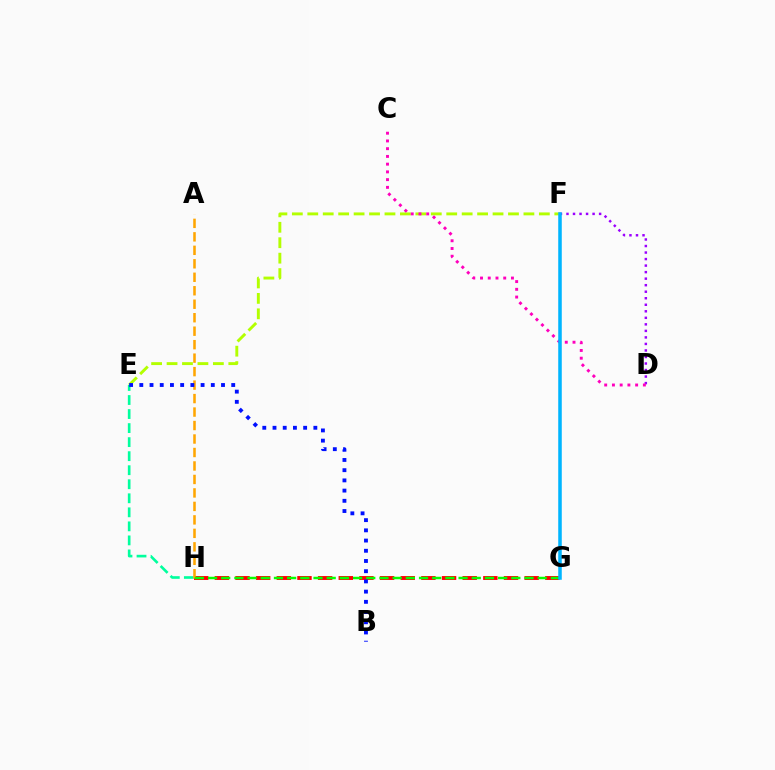{('E', 'F'): [{'color': '#b3ff00', 'line_style': 'dashed', 'thickness': 2.1}], ('E', 'H'): [{'color': '#00ff9d', 'line_style': 'dashed', 'thickness': 1.91}], ('D', 'F'): [{'color': '#9b00ff', 'line_style': 'dotted', 'thickness': 1.77}], ('C', 'D'): [{'color': '#ff00bd', 'line_style': 'dotted', 'thickness': 2.1}], ('G', 'H'): [{'color': '#ff0000', 'line_style': 'dashed', 'thickness': 2.81}, {'color': '#08ff00', 'line_style': 'dashed', 'thickness': 1.79}], ('A', 'H'): [{'color': '#ffa500', 'line_style': 'dashed', 'thickness': 1.83}], ('F', 'G'): [{'color': '#00b5ff', 'line_style': 'solid', 'thickness': 2.55}], ('B', 'E'): [{'color': '#0010ff', 'line_style': 'dotted', 'thickness': 2.77}]}